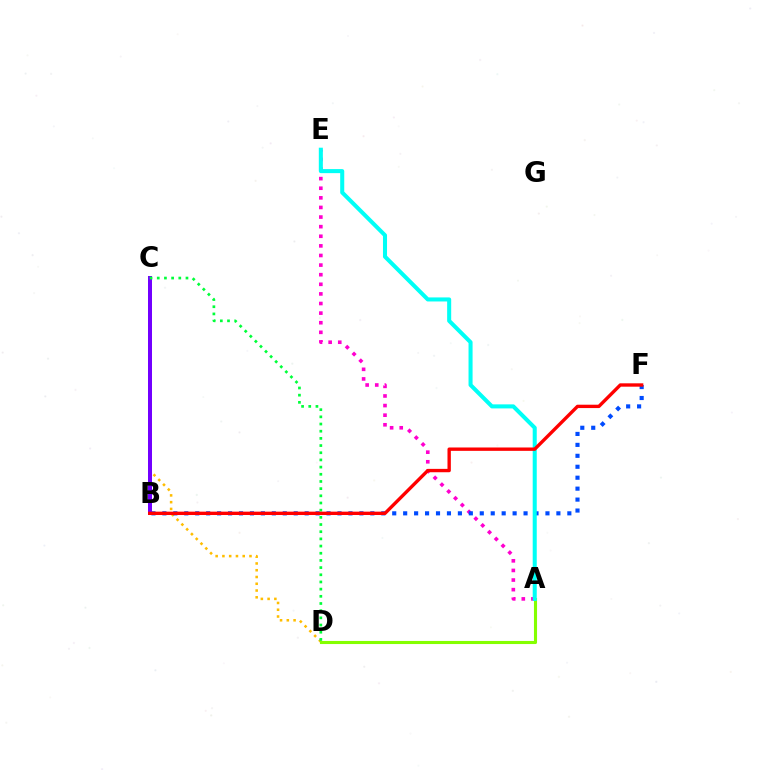{('A', 'E'): [{'color': '#ff00cf', 'line_style': 'dotted', 'thickness': 2.61}, {'color': '#00fff6', 'line_style': 'solid', 'thickness': 2.91}], ('C', 'D'): [{'color': '#ffbd00', 'line_style': 'dotted', 'thickness': 1.84}, {'color': '#00ff39', 'line_style': 'dotted', 'thickness': 1.95}], ('A', 'D'): [{'color': '#84ff00', 'line_style': 'solid', 'thickness': 2.23}], ('B', 'F'): [{'color': '#004bff', 'line_style': 'dotted', 'thickness': 2.97}, {'color': '#ff0000', 'line_style': 'solid', 'thickness': 2.42}], ('B', 'C'): [{'color': '#7200ff', 'line_style': 'solid', 'thickness': 2.88}]}